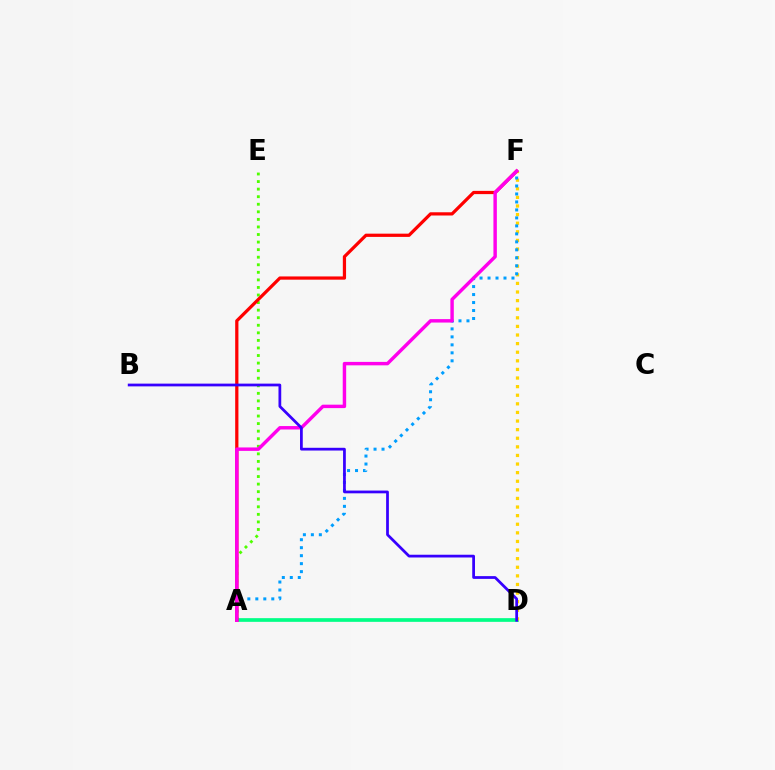{('A', 'D'): [{'color': '#00ff86', 'line_style': 'solid', 'thickness': 2.66}], ('D', 'F'): [{'color': '#ffd500', 'line_style': 'dotted', 'thickness': 2.34}], ('A', 'F'): [{'color': '#009eff', 'line_style': 'dotted', 'thickness': 2.17}, {'color': '#ff0000', 'line_style': 'solid', 'thickness': 2.33}, {'color': '#ff00ed', 'line_style': 'solid', 'thickness': 2.47}], ('A', 'E'): [{'color': '#4fff00', 'line_style': 'dotted', 'thickness': 2.05}], ('B', 'D'): [{'color': '#3700ff', 'line_style': 'solid', 'thickness': 1.98}]}